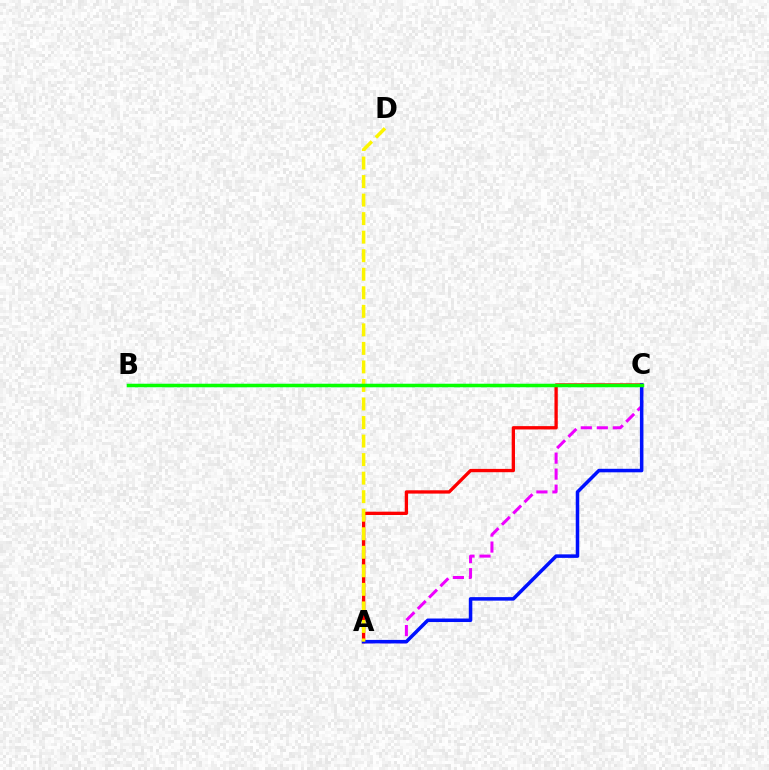{('A', 'C'): [{'color': '#ee00ff', 'line_style': 'dashed', 'thickness': 2.17}, {'color': '#ff0000', 'line_style': 'solid', 'thickness': 2.38}, {'color': '#0010ff', 'line_style': 'solid', 'thickness': 2.53}], ('B', 'C'): [{'color': '#00fff6', 'line_style': 'solid', 'thickness': 2.27}, {'color': '#08ff00', 'line_style': 'solid', 'thickness': 2.49}], ('A', 'D'): [{'color': '#fcf500', 'line_style': 'dashed', 'thickness': 2.52}]}